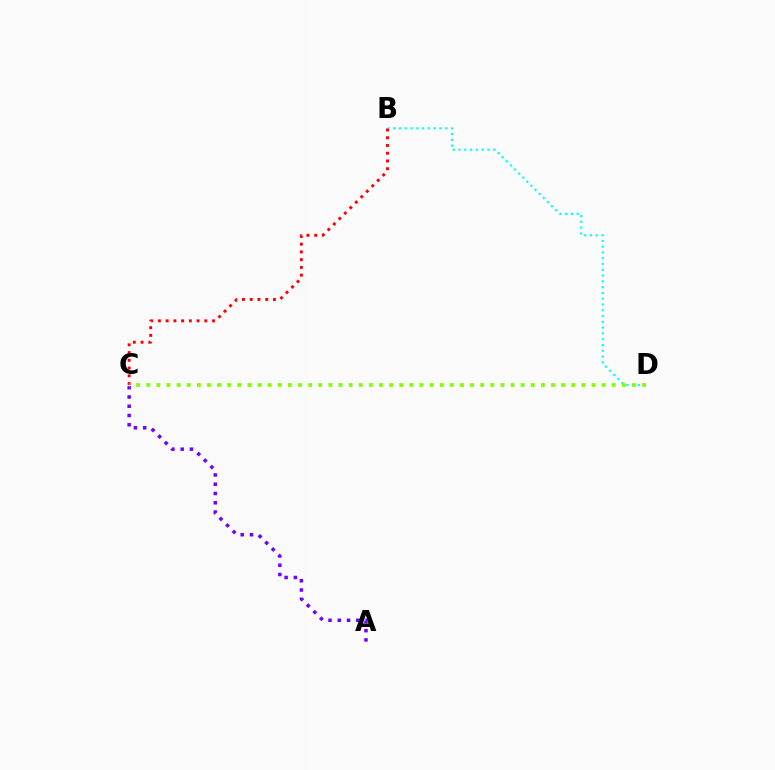{('B', 'D'): [{'color': '#00fff6', 'line_style': 'dotted', 'thickness': 1.57}], ('A', 'C'): [{'color': '#7200ff', 'line_style': 'dotted', 'thickness': 2.52}], ('B', 'C'): [{'color': '#ff0000', 'line_style': 'dotted', 'thickness': 2.1}], ('C', 'D'): [{'color': '#84ff00', 'line_style': 'dotted', 'thickness': 2.75}]}